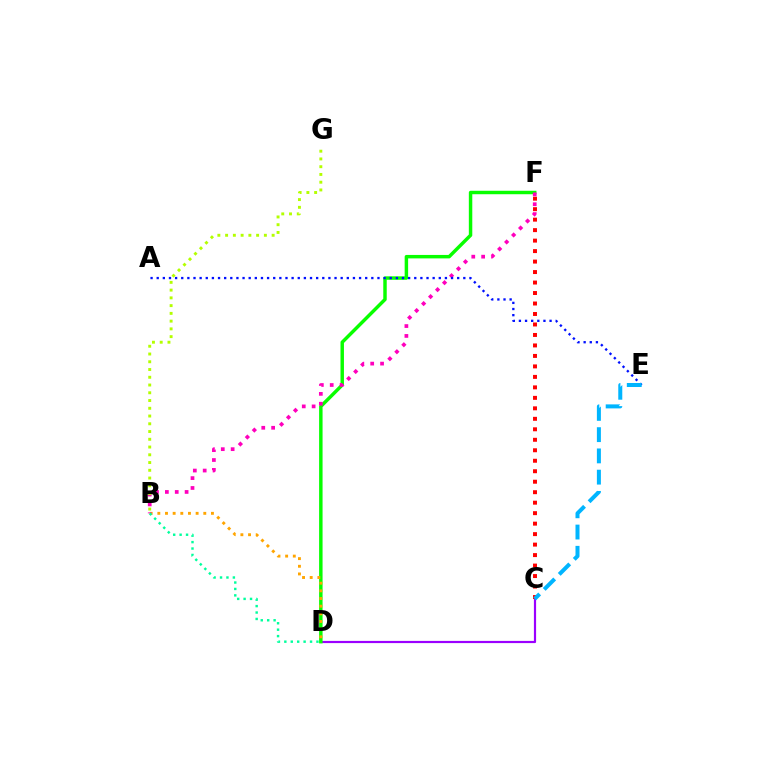{('C', 'D'): [{'color': '#9b00ff', 'line_style': 'solid', 'thickness': 1.57}], ('D', 'F'): [{'color': '#08ff00', 'line_style': 'solid', 'thickness': 2.49}], ('B', 'D'): [{'color': '#ffa500', 'line_style': 'dotted', 'thickness': 2.08}, {'color': '#00ff9d', 'line_style': 'dotted', 'thickness': 1.75}], ('B', 'F'): [{'color': '#ff00bd', 'line_style': 'dotted', 'thickness': 2.68}], ('A', 'E'): [{'color': '#0010ff', 'line_style': 'dotted', 'thickness': 1.67}], ('B', 'G'): [{'color': '#b3ff00', 'line_style': 'dotted', 'thickness': 2.11}], ('C', 'F'): [{'color': '#ff0000', 'line_style': 'dotted', 'thickness': 2.85}], ('C', 'E'): [{'color': '#00b5ff', 'line_style': 'dashed', 'thickness': 2.89}]}